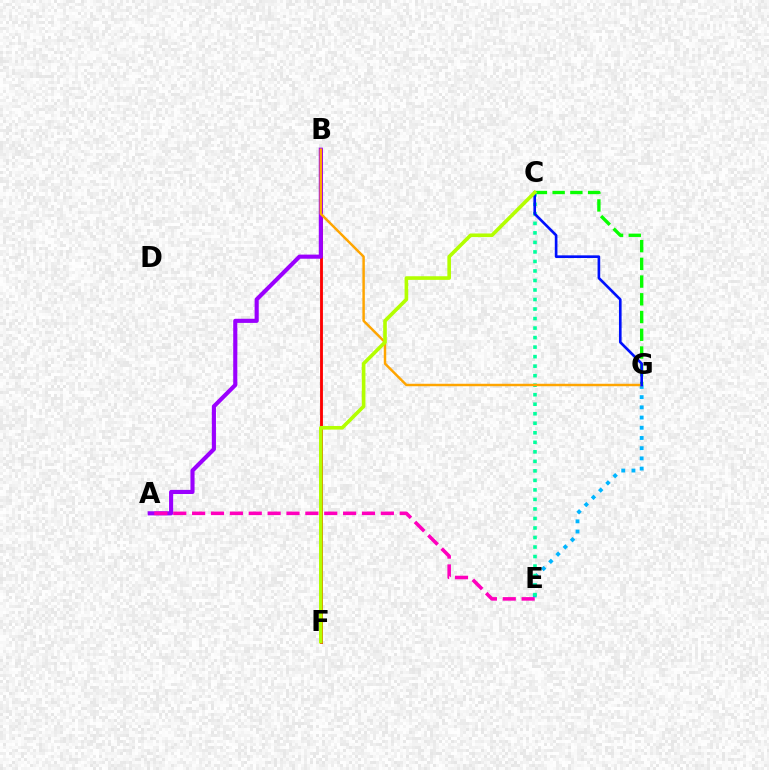{('B', 'F'): [{'color': '#ff0000', 'line_style': 'solid', 'thickness': 2.06}], ('C', 'G'): [{'color': '#08ff00', 'line_style': 'dashed', 'thickness': 2.41}, {'color': '#0010ff', 'line_style': 'solid', 'thickness': 1.9}], ('E', 'G'): [{'color': '#00b5ff', 'line_style': 'dotted', 'thickness': 2.77}], ('A', 'B'): [{'color': '#9b00ff', 'line_style': 'solid', 'thickness': 2.97}], ('C', 'E'): [{'color': '#00ff9d', 'line_style': 'dotted', 'thickness': 2.59}], ('A', 'E'): [{'color': '#ff00bd', 'line_style': 'dashed', 'thickness': 2.56}], ('B', 'G'): [{'color': '#ffa500', 'line_style': 'solid', 'thickness': 1.77}], ('C', 'F'): [{'color': '#b3ff00', 'line_style': 'solid', 'thickness': 2.61}]}